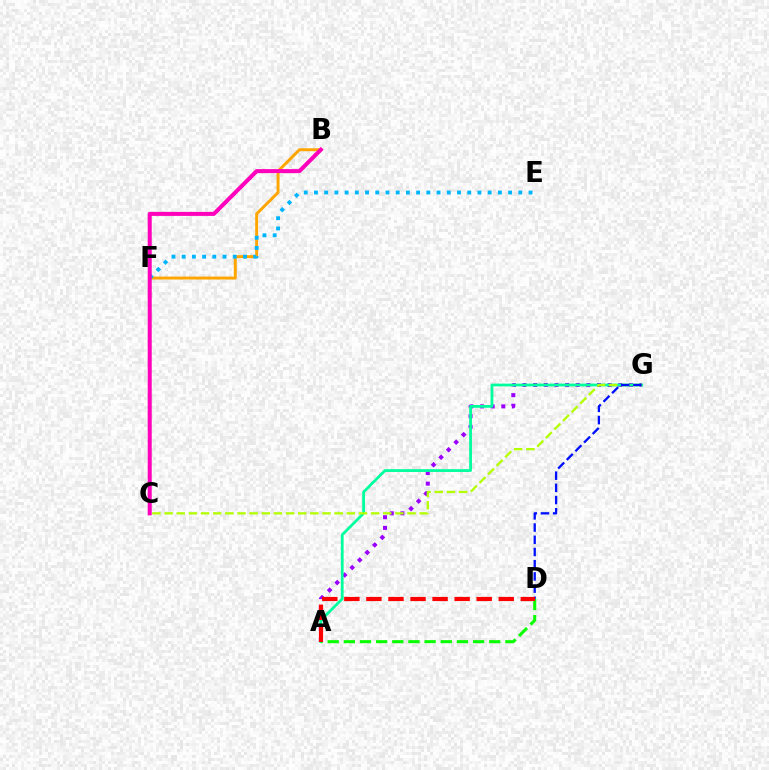{('A', 'G'): [{'color': '#9b00ff', 'line_style': 'dotted', 'thickness': 2.89}, {'color': '#00ff9d', 'line_style': 'solid', 'thickness': 2.0}], ('B', 'F'): [{'color': '#ffa500', 'line_style': 'solid', 'thickness': 2.13}], ('A', 'D'): [{'color': '#08ff00', 'line_style': 'dashed', 'thickness': 2.19}, {'color': '#ff0000', 'line_style': 'dashed', 'thickness': 3.0}], ('E', 'F'): [{'color': '#00b5ff', 'line_style': 'dotted', 'thickness': 2.78}], ('B', 'C'): [{'color': '#ff00bd', 'line_style': 'solid', 'thickness': 2.89}], ('C', 'G'): [{'color': '#b3ff00', 'line_style': 'dashed', 'thickness': 1.65}], ('D', 'G'): [{'color': '#0010ff', 'line_style': 'dashed', 'thickness': 1.66}]}